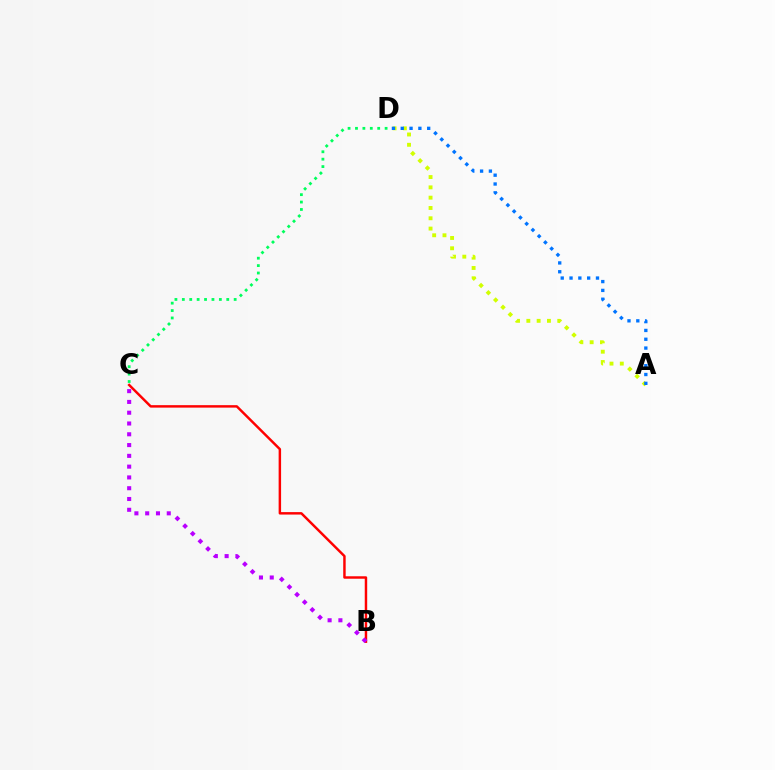{('B', 'C'): [{'color': '#ff0000', 'line_style': 'solid', 'thickness': 1.77}, {'color': '#b900ff', 'line_style': 'dotted', 'thickness': 2.93}], ('A', 'D'): [{'color': '#d1ff00', 'line_style': 'dotted', 'thickness': 2.8}, {'color': '#0074ff', 'line_style': 'dotted', 'thickness': 2.4}], ('C', 'D'): [{'color': '#00ff5c', 'line_style': 'dotted', 'thickness': 2.01}]}